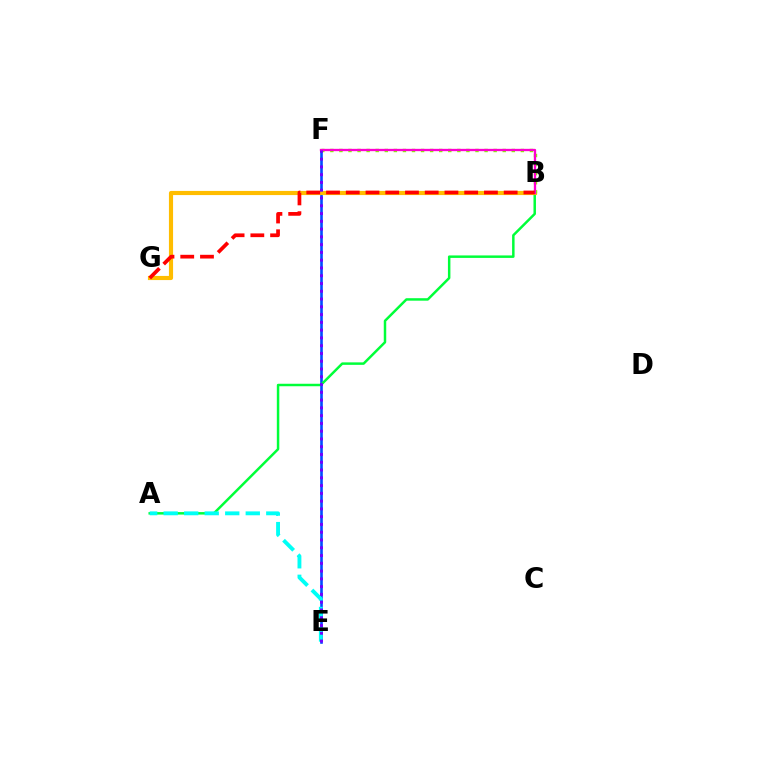{('E', 'F'): [{'color': '#004bff', 'line_style': 'solid', 'thickness': 1.88}, {'color': '#7200ff', 'line_style': 'dotted', 'thickness': 2.11}], ('A', 'B'): [{'color': '#00ff39', 'line_style': 'solid', 'thickness': 1.79}], ('A', 'E'): [{'color': '#00fff6', 'line_style': 'dashed', 'thickness': 2.79}], ('B', 'G'): [{'color': '#ffbd00', 'line_style': 'solid', 'thickness': 2.99}, {'color': '#ff0000', 'line_style': 'dashed', 'thickness': 2.68}], ('B', 'F'): [{'color': '#84ff00', 'line_style': 'dotted', 'thickness': 2.46}, {'color': '#ff00cf', 'line_style': 'solid', 'thickness': 1.67}]}